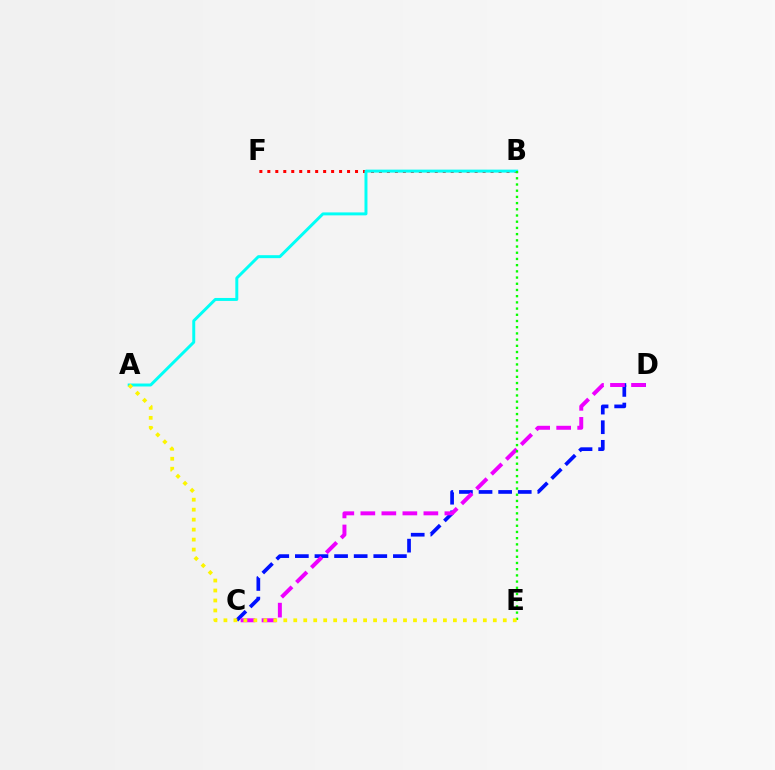{('C', 'D'): [{'color': '#0010ff', 'line_style': 'dashed', 'thickness': 2.66}, {'color': '#ee00ff', 'line_style': 'dashed', 'thickness': 2.85}], ('B', 'F'): [{'color': '#ff0000', 'line_style': 'dotted', 'thickness': 2.17}], ('A', 'B'): [{'color': '#00fff6', 'line_style': 'solid', 'thickness': 2.13}], ('B', 'E'): [{'color': '#08ff00', 'line_style': 'dotted', 'thickness': 1.69}], ('A', 'E'): [{'color': '#fcf500', 'line_style': 'dotted', 'thickness': 2.71}]}